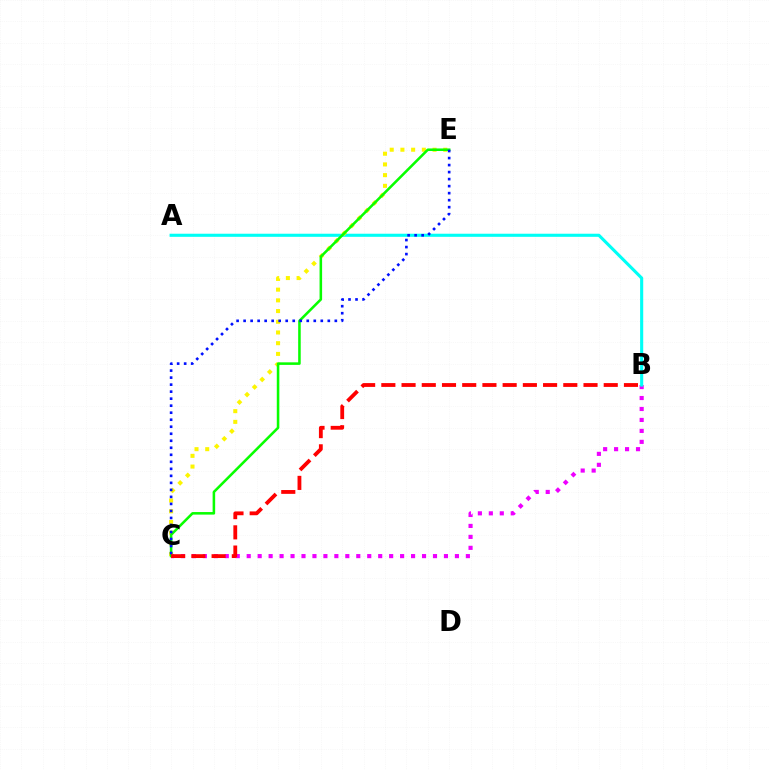{('B', 'C'): [{'color': '#ee00ff', 'line_style': 'dotted', 'thickness': 2.98}, {'color': '#ff0000', 'line_style': 'dashed', 'thickness': 2.75}], ('A', 'B'): [{'color': '#00fff6', 'line_style': 'solid', 'thickness': 2.23}], ('C', 'E'): [{'color': '#fcf500', 'line_style': 'dotted', 'thickness': 2.91}, {'color': '#08ff00', 'line_style': 'solid', 'thickness': 1.84}, {'color': '#0010ff', 'line_style': 'dotted', 'thickness': 1.91}]}